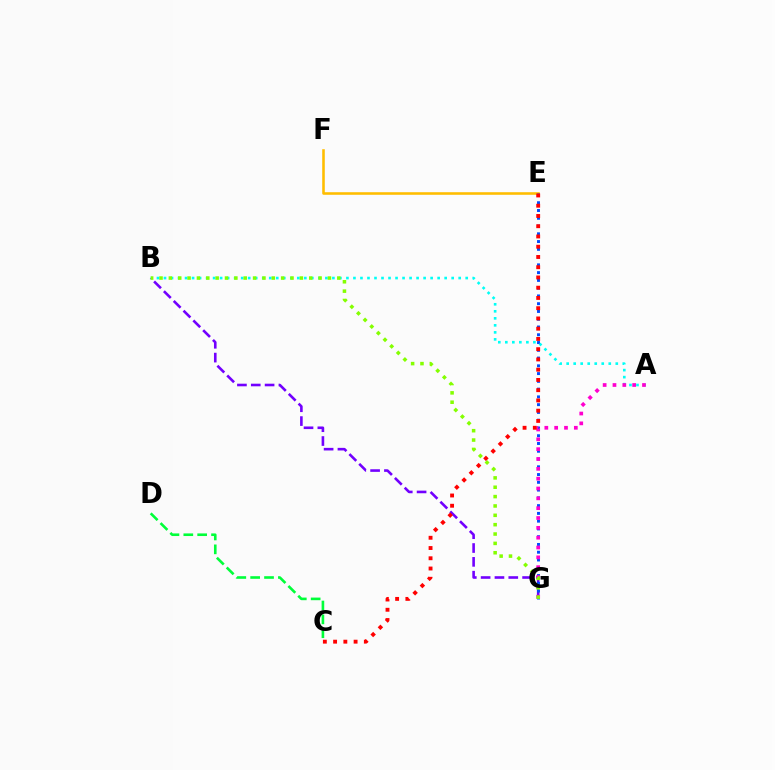{('E', 'F'): [{'color': '#ffbd00', 'line_style': 'solid', 'thickness': 1.86}], ('B', 'G'): [{'color': '#7200ff', 'line_style': 'dashed', 'thickness': 1.88}, {'color': '#84ff00', 'line_style': 'dotted', 'thickness': 2.54}], ('E', 'G'): [{'color': '#004bff', 'line_style': 'dotted', 'thickness': 2.11}], ('A', 'B'): [{'color': '#00fff6', 'line_style': 'dotted', 'thickness': 1.91}], ('A', 'G'): [{'color': '#ff00cf', 'line_style': 'dotted', 'thickness': 2.67}], ('C', 'D'): [{'color': '#00ff39', 'line_style': 'dashed', 'thickness': 1.88}], ('C', 'E'): [{'color': '#ff0000', 'line_style': 'dotted', 'thickness': 2.78}]}